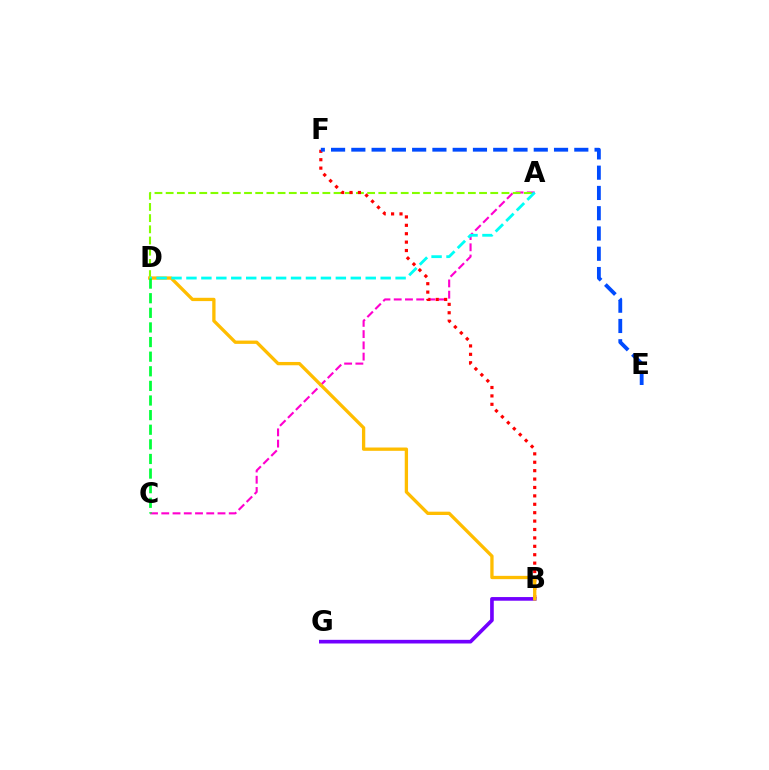{('A', 'C'): [{'color': '#ff00cf', 'line_style': 'dashed', 'thickness': 1.53}], ('A', 'D'): [{'color': '#84ff00', 'line_style': 'dashed', 'thickness': 1.52}, {'color': '#00fff6', 'line_style': 'dashed', 'thickness': 2.03}], ('B', 'G'): [{'color': '#7200ff', 'line_style': 'solid', 'thickness': 2.63}], ('B', 'F'): [{'color': '#ff0000', 'line_style': 'dotted', 'thickness': 2.28}], ('E', 'F'): [{'color': '#004bff', 'line_style': 'dashed', 'thickness': 2.75}], ('B', 'D'): [{'color': '#ffbd00', 'line_style': 'solid', 'thickness': 2.38}], ('C', 'D'): [{'color': '#00ff39', 'line_style': 'dashed', 'thickness': 1.99}]}